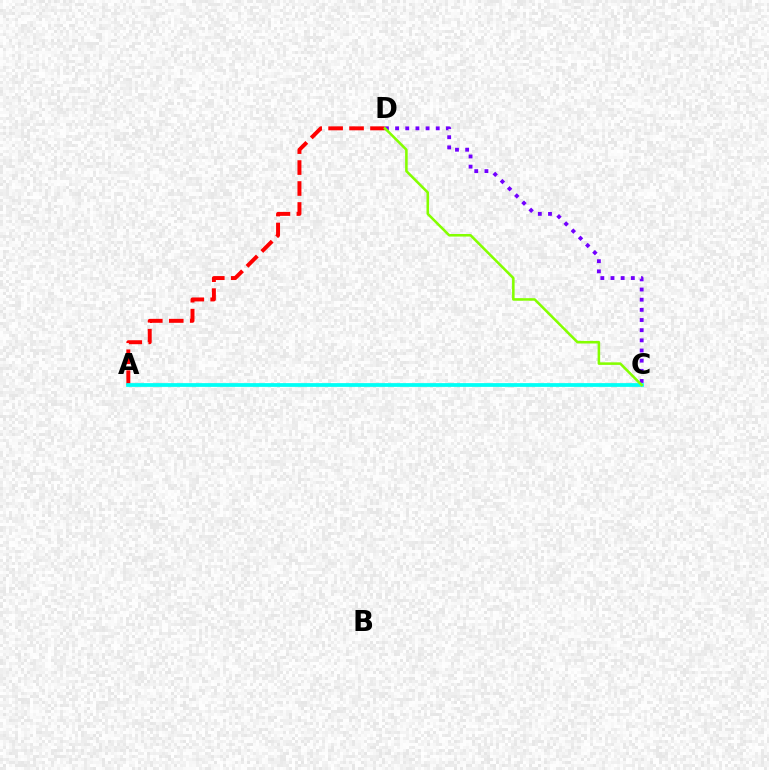{('A', 'D'): [{'color': '#ff0000', 'line_style': 'dashed', 'thickness': 2.85}], ('C', 'D'): [{'color': '#7200ff', 'line_style': 'dotted', 'thickness': 2.76}, {'color': '#84ff00', 'line_style': 'solid', 'thickness': 1.84}], ('A', 'C'): [{'color': '#00fff6', 'line_style': 'solid', 'thickness': 2.7}]}